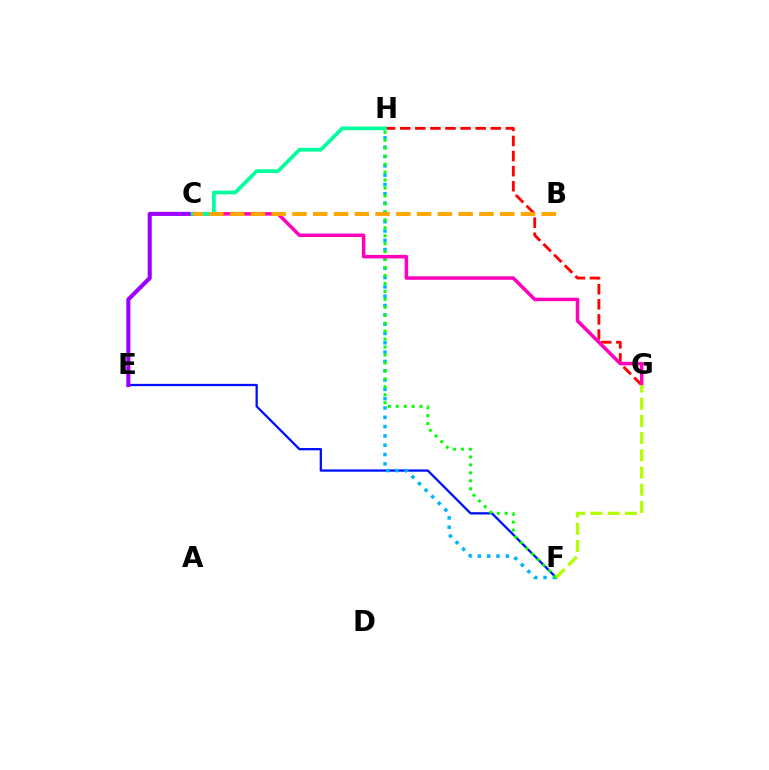{('G', 'H'): [{'color': '#ff0000', 'line_style': 'dashed', 'thickness': 2.05}], ('E', 'F'): [{'color': '#0010ff', 'line_style': 'solid', 'thickness': 1.65}], ('F', 'H'): [{'color': '#00b5ff', 'line_style': 'dotted', 'thickness': 2.53}, {'color': '#08ff00', 'line_style': 'dotted', 'thickness': 2.16}], ('C', 'G'): [{'color': '#ff00bd', 'line_style': 'solid', 'thickness': 2.51}], ('C', 'E'): [{'color': '#9b00ff', 'line_style': 'solid', 'thickness': 2.94}], ('F', 'G'): [{'color': '#b3ff00', 'line_style': 'dashed', 'thickness': 2.34}], ('C', 'H'): [{'color': '#00ff9d', 'line_style': 'solid', 'thickness': 2.66}], ('B', 'C'): [{'color': '#ffa500', 'line_style': 'dashed', 'thickness': 2.82}]}